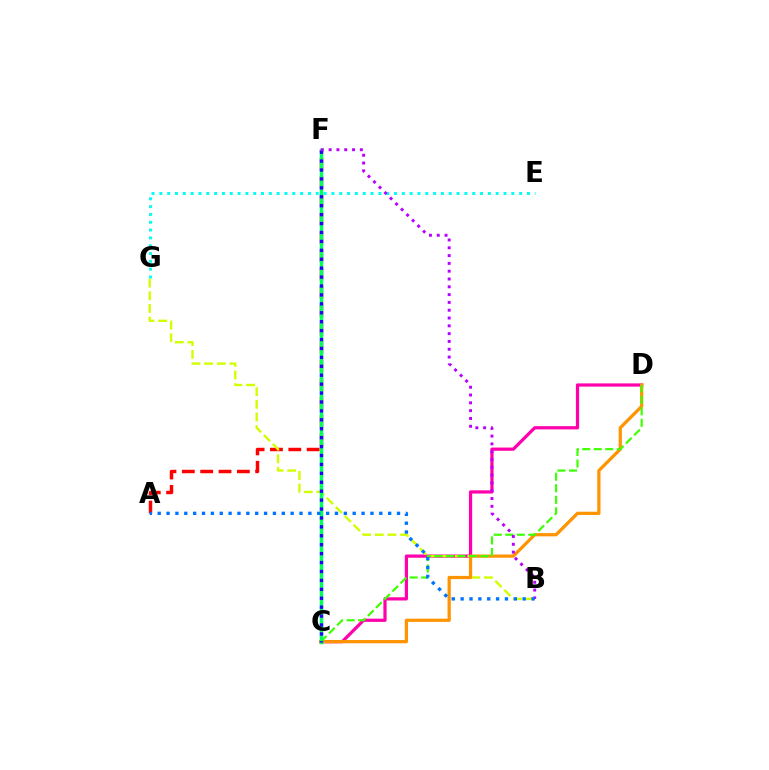{('C', 'D'): [{'color': '#ff00ac', 'line_style': 'solid', 'thickness': 2.31}, {'color': '#ff9400', 'line_style': 'solid', 'thickness': 2.33}, {'color': '#3dff00', 'line_style': 'dashed', 'thickness': 1.57}], ('A', 'F'): [{'color': '#ff0000', 'line_style': 'dashed', 'thickness': 2.49}], ('B', 'G'): [{'color': '#d1ff00', 'line_style': 'dashed', 'thickness': 1.72}], ('E', 'G'): [{'color': '#00fff6', 'line_style': 'dotted', 'thickness': 2.13}], ('C', 'F'): [{'color': '#00ff5c', 'line_style': 'solid', 'thickness': 2.51}, {'color': '#2500ff', 'line_style': 'dotted', 'thickness': 2.42}], ('B', 'F'): [{'color': '#b900ff', 'line_style': 'dotted', 'thickness': 2.12}], ('A', 'B'): [{'color': '#0074ff', 'line_style': 'dotted', 'thickness': 2.41}]}